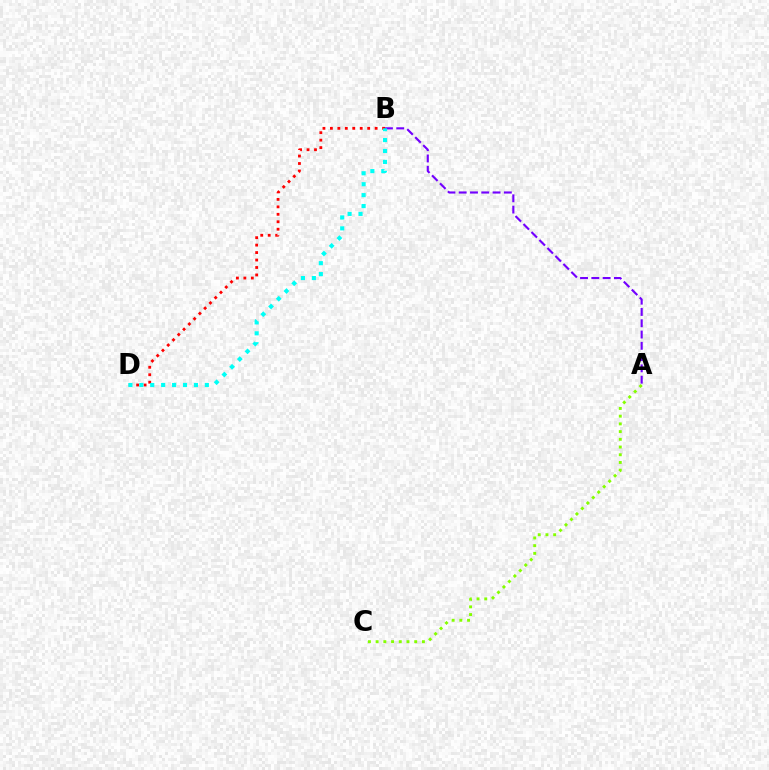{('B', 'D'): [{'color': '#ff0000', 'line_style': 'dotted', 'thickness': 2.03}, {'color': '#00fff6', 'line_style': 'dotted', 'thickness': 2.97}], ('A', 'B'): [{'color': '#7200ff', 'line_style': 'dashed', 'thickness': 1.53}], ('A', 'C'): [{'color': '#84ff00', 'line_style': 'dotted', 'thickness': 2.1}]}